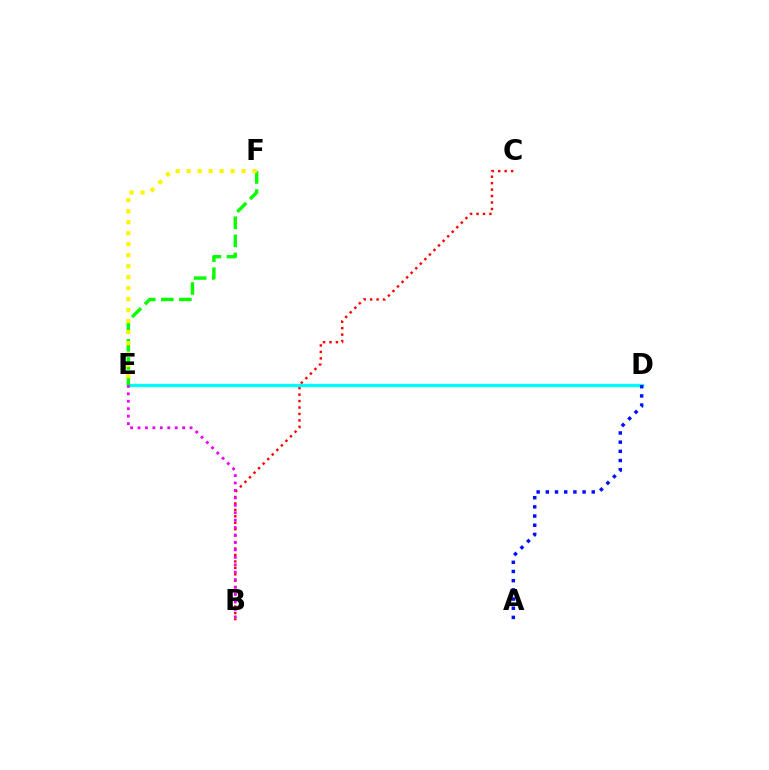{('B', 'C'): [{'color': '#ff0000', 'line_style': 'dotted', 'thickness': 1.75}], ('D', 'E'): [{'color': '#00fff6', 'line_style': 'solid', 'thickness': 2.41}], ('E', 'F'): [{'color': '#08ff00', 'line_style': 'dashed', 'thickness': 2.46}, {'color': '#fcf500', 'line_style': 'dotted', 'thickness': 2.99}], ('B', 'E'): [{'color': '#ee00ff', 'line_style': 'dotted', 'thickness': 2.02}], ('A', 'D'): [{'color': '#0010ff', 'line_style': 'dotted', 'thickness': 2.49}]}